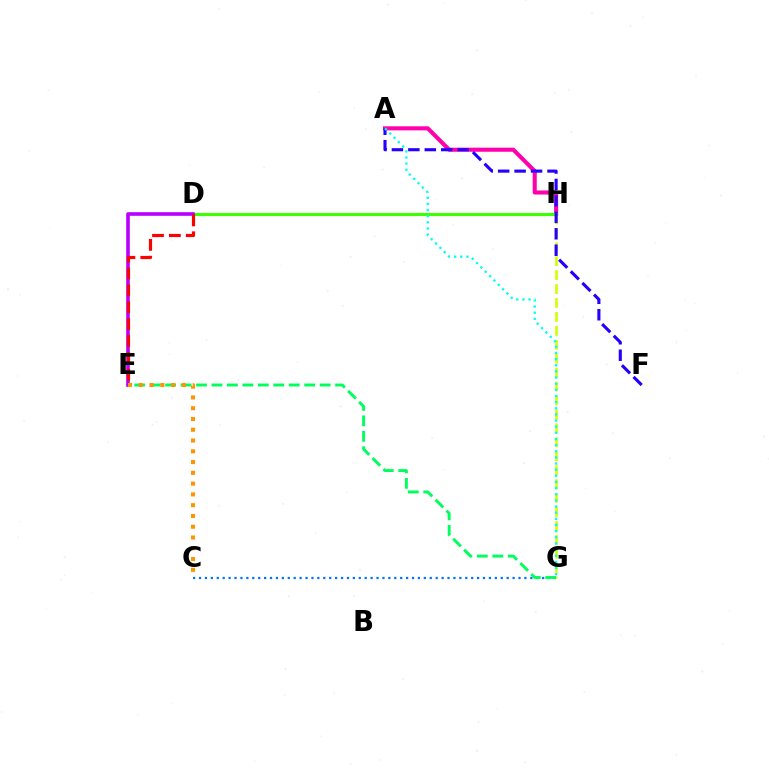{('A', 'H'): [{'color': '#ff00ac', 'line_style': 'solid', 'thickness': 2.93}], ('G', 'H'): [{'color': '#d1ff00', 'line_style': 'dashed', 'thickness': 1.89}], ('C', 'G'): [{'color': '#0074ff', 'line_style': 'dotted', 'thickness': 1.61}], ('D', 'H'): [{'color': '#3dff00', 'line_style': 'solid', 'thickness': 2.25}], ('E', 'G'): [{'color': '#00ff5c', 'line_style': 'dashed', 'thickness': 2.1}], ('D', 'E'): [{'color': '#b900ff', 'line_style': 'solid', 'thickness': 2.6}, {'color': '#ff0000', 'line_style': 'dashed', 'thickness': 2.29}], ('C', 'E'): [{'color': '#ff9400', 'line_style': 'dotted', 'thickness': 2.93}], ('A', 'F'): [{'color': '#2500ff', 'line_style': 'dashed', 'thickness': 2.23}], ('A', 'G'): [{'color': '#00fff6', 'line_style': 'dotted', 'thickness': 1.67}]}